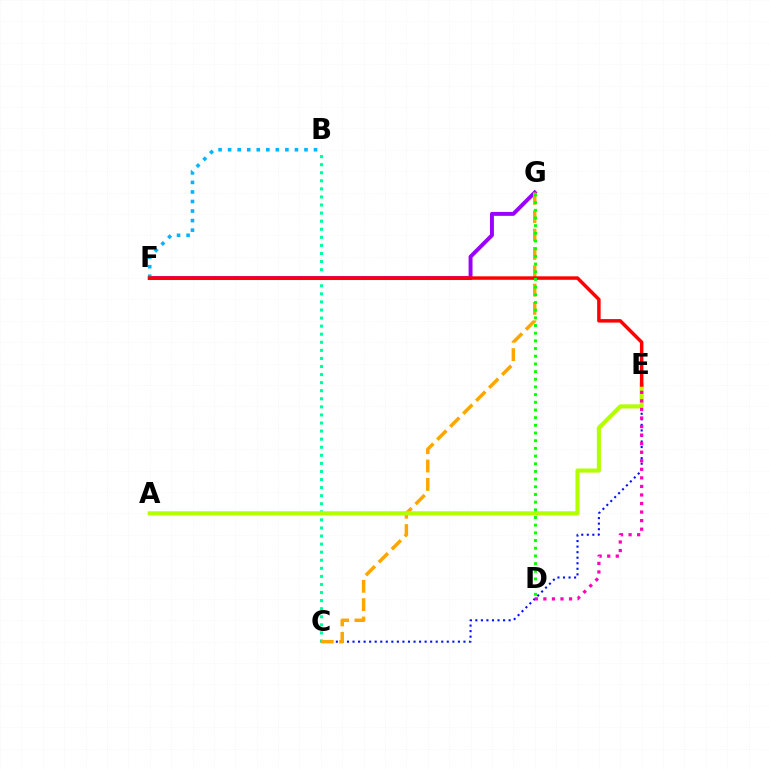{('B', 'C'): [{'color': '#00ff9d', 'line_style': 'dotted', 'thickness': 2.19}], ('C', 'E'): [{'color': '#0010ff', 'line_style': 'dotted', 'thickness': 1.51}], ('F', 'G'): [{'color': '#9b00ff', 'line_style': 'solid', 'thickness': 2.82}], ('C', 'G'): [{'color': '#ffa500', 'line_style': 'dashed', 'thickness': 2.49}], ('A', 'E'): [{'color': '#b3ff00', 'line_style': 'solid', 'thickness': 2.95}], ('B', 'F'): [{'color': '#00b5ff', 'line_style': 'dotted', 'thickness': 2.59}], ('D', 'E'): [{'color': '#ff00bd', 'line_style': 'dotted', 'thickness': 2.32}], ('E', 'F'): [{'color': '#ff0000', 'line_style': 'solid', 'thickness': 2.5}], ('D', 'G'): [{'color': '#08ff00', 'line_style': 'dotted', 'thickness': 2.09}]}